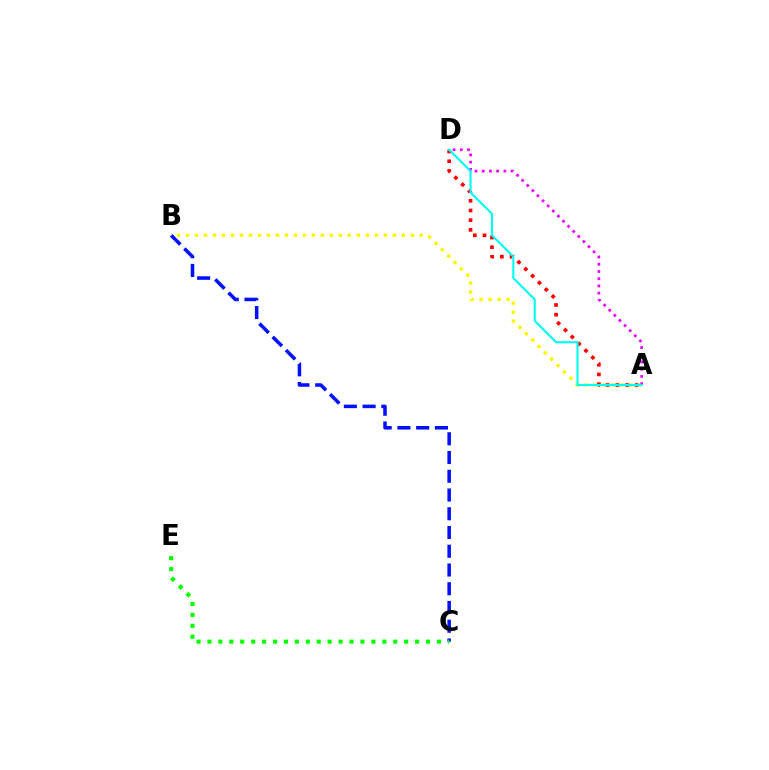{('A', 'D'): [{'color': '#ff0000', 'line_style': 'dotted', 'thickness': 2.63}, {'color': '#ee00ff', 'line_style': 'dotted', 'thickness': 1.96}, {'color': '#00fff6', 'line_style': 'solid', 'thickness': 1.52}], ('B', 'C'): [{'color': '#0010ff', 'line_style': 'dashed', 'thickness': 2.55}], ('A', 'B'): [{'color': '#fcf500', 'line_style': 'dotted', 'thickness': 2.44}], ('C', 'E'): [{'color': '#08ff00', 'line_style': 'dotted', 'thickness': 2.97}]}